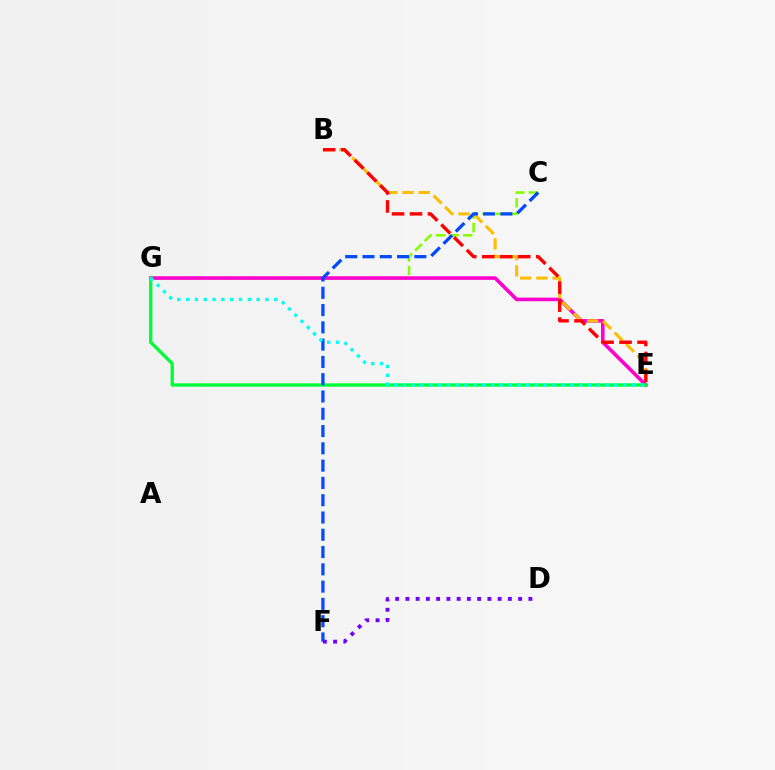{('C', 'G'): [{'color': '#84ff00', 'line_style': 'dashed', 'thickness': 1.84}], ('E', 'G'): [{'color': '#ff00cf', 'line_style': 'solid', 'thickness': 2.59}, {'color': '#00ff39', 'line_style': 'solid', 'thickness': 2.42}, {'color': '#00fff6', 'line_style': 'dotted', 'thickness': 2.4}], ('B', 'E'): [{'color': '#ffbd00', 'line_style': 'dashed', 'thickness': 2.2}, {'color': '#ff0000', 'line_style': 'dashed', 'thickness': 2.44}], ('C', 'F'): [{'color': '#004bff', 'line_style': 'dashed', 'thickness': 2.35}], ('D', 'F'): [{'color': '#7200ff', 'line_style': 'dotted', 'thickness': 2.78}]}